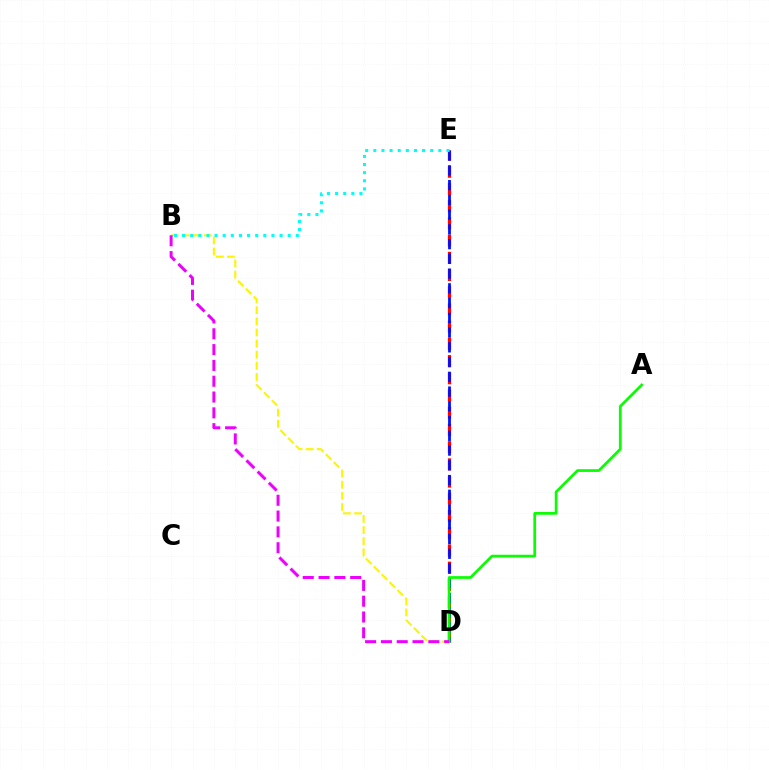{('D', 'E'): [{'color': '#ff0000', 'line_style': 'dashed', 'thickness': 2.34}, {'color': '#0010ff', 'line_style': 'dashed', 'thickness': 2.0}], ('B', 'D'): [{'color': '#fcf500', 'line_style': 'dashed', 'thickness': 1.51}, {'color': '#ee00ff', 'line_style': 'dashed', 'thickness': 2.15}], ('A', 'D'): [{'color': '#08ff00', 'line_style': 'solid', 'thickness': 1.97}], ('B', 'E'): [{'color': '#00fff6', 'line_style': 'dotted', 'thickness': 2.21}]}